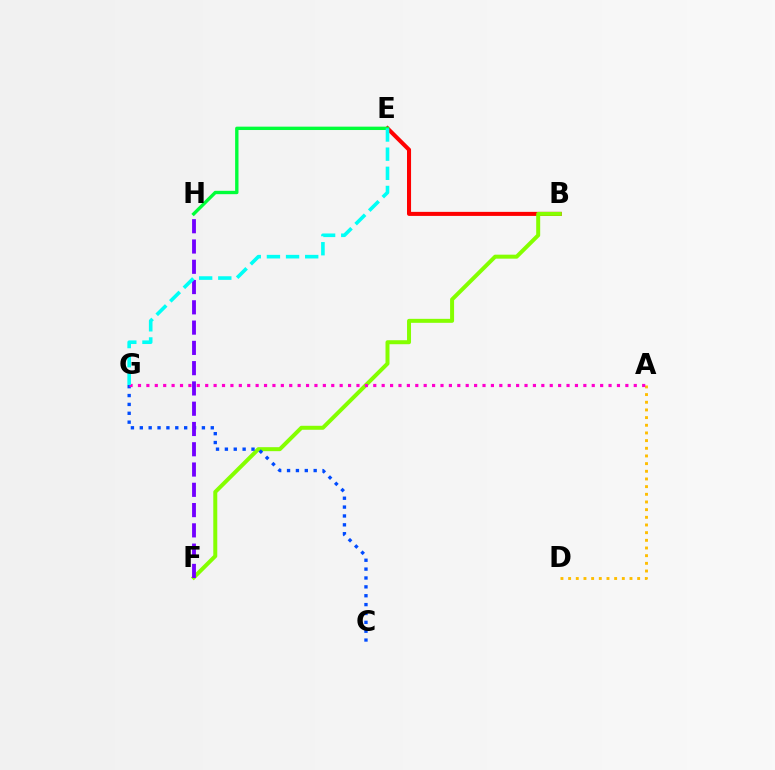{('A', 'D'): [{'color': '#ffbd00', 'line_style': 'dotted', 'thickness': 2.08}], ('B', 'E'): [{'color': '#ff0000', 'line_style': 'solid', 'thickness': 2.92}], ('E', 'H'): [{'color': '#00ff39', 'line_style': 'solid', 'thickness': 2.42}], ('B', 'F'): [{'color': '#84ff00', 'line_style': 'solid', 'thickness': 2.87}], ('C', 'G'): [{'color': '#004bff', 'line_style': 'dotted', 'thickness': 2.41}], ('F', 'H'): [{'color': '#7200ff', 'line_style': 'dashed', 'thickness': 2.75}], ('A', 'G'): [{'color': '#ff00cf', 'line_style': 'dotted', 'thickness': 2.28}], ('E', 'G'): [{'color': '#00fff6', 'line_style': 'dashed', 'thickness': 2.6}]}